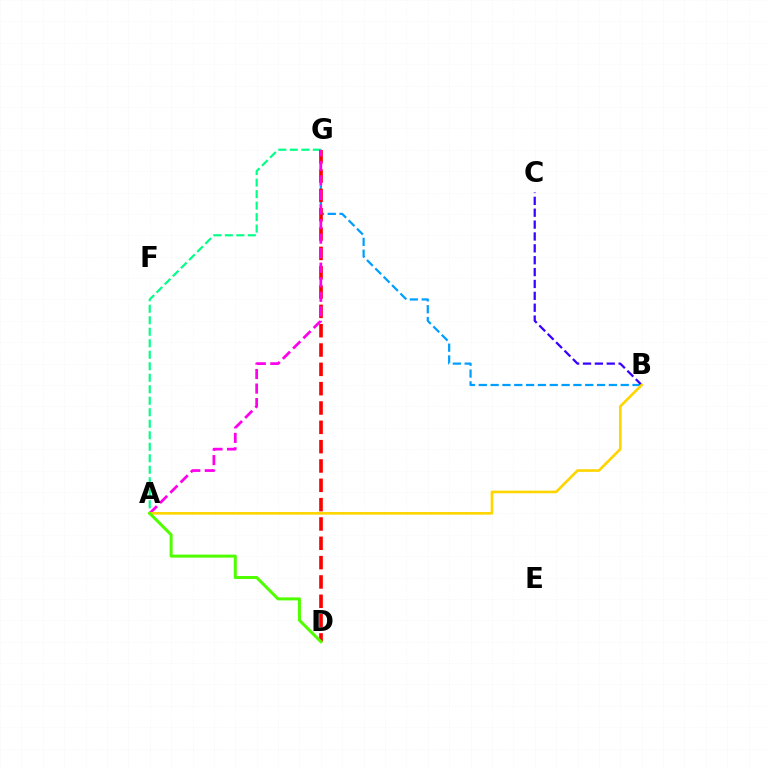{('B', 'G'): [{'color': '#009eff', 'line_style': 'dashed', 'thickness': 1.61}], ('A', 'G'): [{'color': '#00ff86', 'line_style': 'dashed', 'thickness': 1.56}, {'color': '#ff00ed', 'line_style': 'dashed', 'thickness': 1.98}], ('D', 'G'): [{'color': '#ff0000', 'line_style': 'dashed', 'thickness': 2.63}], ('B', 'C'): [{'color': '#3700ff', 'line_style': 'dashed', 'thickness': 1.61}], ('A', 'B'): [{'color': '#ffd500', 'line_style': 'solid', 'thickness': 1.9}], ('A', 'D'): [{'color': '#4fff00', 'line_style': 'solid', 'thickness': 2.17}]}